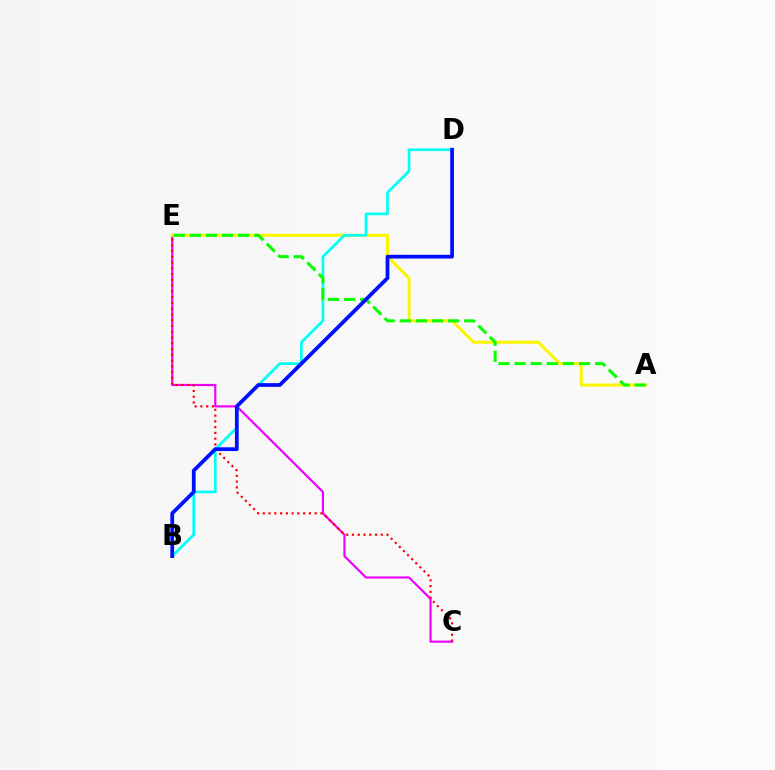{('C', 'E'): [{'color': '#ee00ff', 'line_style': 'solid', 'thickness': 1.56}, {'color': '#ff0000', 'line_style': 'dotted', 'thickness': 1.57}], ('A', 'E'): [{'color': '#fcf500', 'line_style': 'solid', 'thickness': 2.15}, {'color': '#08ff00', 'line_style': 'dashed', 'thickness': 2.19}], ('B', 'D'): [{'color': '#00fff6', 'line_style': 'solid', 'thickness': 1.95}, {'color': '#0010ff', 'line_style': 'solid', 'thickness': 2.7}]}